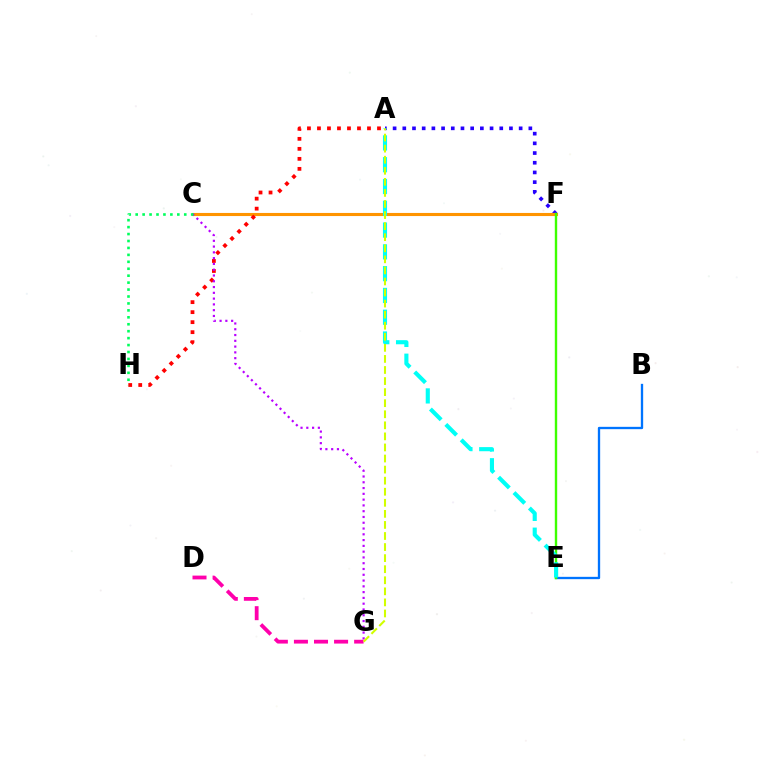{('A', 'F'): [{'color': '#2500ff', 'line_style': 'dotted', 'thickness': 2.63}], ('C', 'F'): [{'color': '#ff9400', 'line_style': 'solid', 'thickness': 2.24}], ('B', 'E'): [{'color': '#0074ff', 'line_style': 'solid', 'thickness': 1.67}], ('A', 'H'): [{'color': '#ff0000', 'line_style': 'dotted', 'thickness': 2.72}], ('E', 'F'): [{'color': '#3dff00', 'line_style': 'solid', 'thickness': 1.72}], ('A', 'E'): [{'color': '#00fff6', 'line_style': 'dashed', 'thickness': 2.96}], ('C', 'G'): [{'color': '#b900ff', 'line_style': 'dotted', 'thickness': 1.57}], ('D', 'G'): [{'color': '#ff00ac', 'line_style': 'dashed', 'thickness': 2.73}], ('A', 'G'): [{'color': '#d1ff00', 'line_style': 'dashed', 'thickness': 1.5}], ('C', 'H'): [{'color': '#00ff5c', 'line_style': 'dotted', 'thickness': 1.89}]}